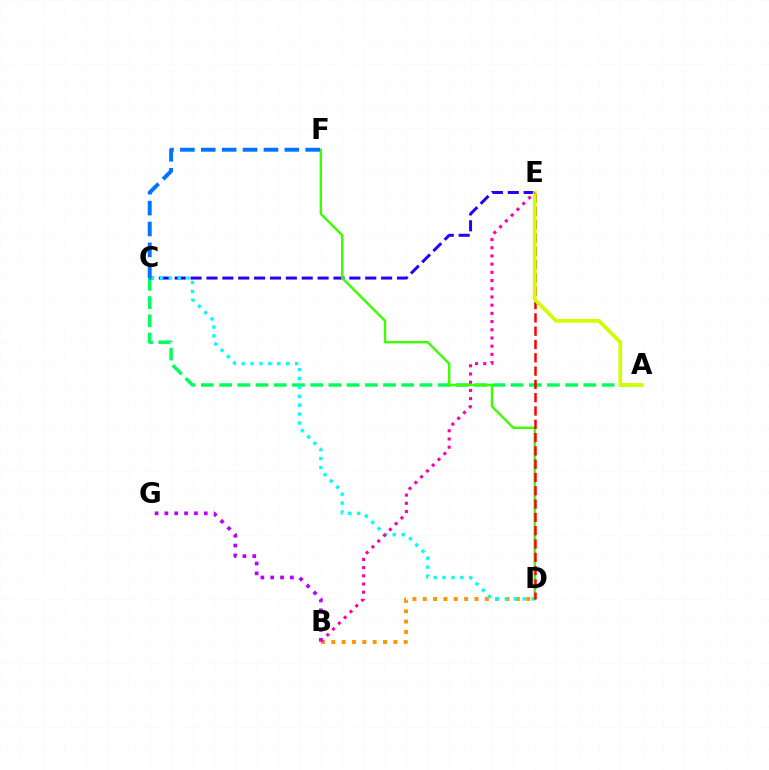{('A', 'C'): [{'color': '#00ff5c', 'line_style': 'dashed', 'thickness': 2.47}], ('B', 'D'): [{'color': '#ff9400', 'line_style': 'dotted', 'thickness': 2.81}], ('C', 'E'): [{'color': '#2500ff', 'line_style': 'dashed', 'thickness': 2.16}], ('C', 'D'): [{'color': '#00fff6', 'line_style': 'dotted', 'thickness': 2.42}], ('B', 'G'): [{'color': '#b900ff', 'line_style': 'dotted', 'thickness': 2.67}], ('D', 'F'): [{'color': '#3dff00', 'line_style': 'solid', 'thickness': 1.76}], ('D', 'E'): [{'color': '#ff0000', 'line_style': 'dashed', 'thickness': 1.81}], ('C', 'F'): [{'color': '#0074ff', 'line_style': 'dashed', 'thickness': 2.84}], ('A', 'E'): [{'color': '#d1ff00', 'line_style': 'solid', 'thickness': 2.69}], ('B', 'E'): [{'color': '#ff00ac', 'line_style': 'dotted', 'thickness': 2.23}]}